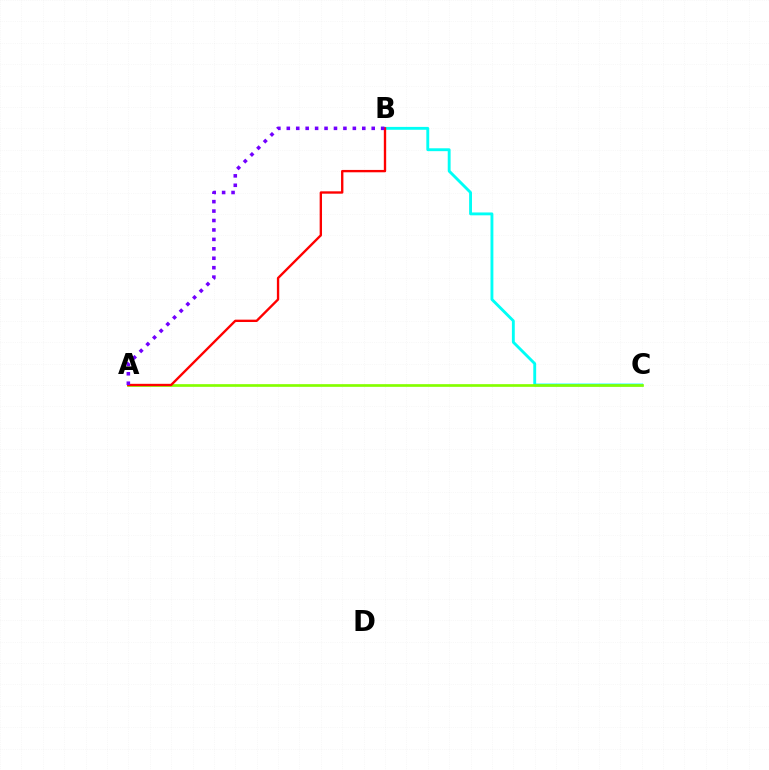{('B', 'C'): [{'color': '#00fff6', 'line_style': 'solid', 'thickness': 2.07}], ('A', 'C'): [{'color': '#84ff00', 'line_style': 'solid', 'thickness': 1.94}], ('A', 'B'): [{'color': '#ff0000', 'line_style': 'solid', 'thickness': 1.7}, {'color': '#7200ff', 'line_style': 'dotted', 'thickness': 2.56}]}